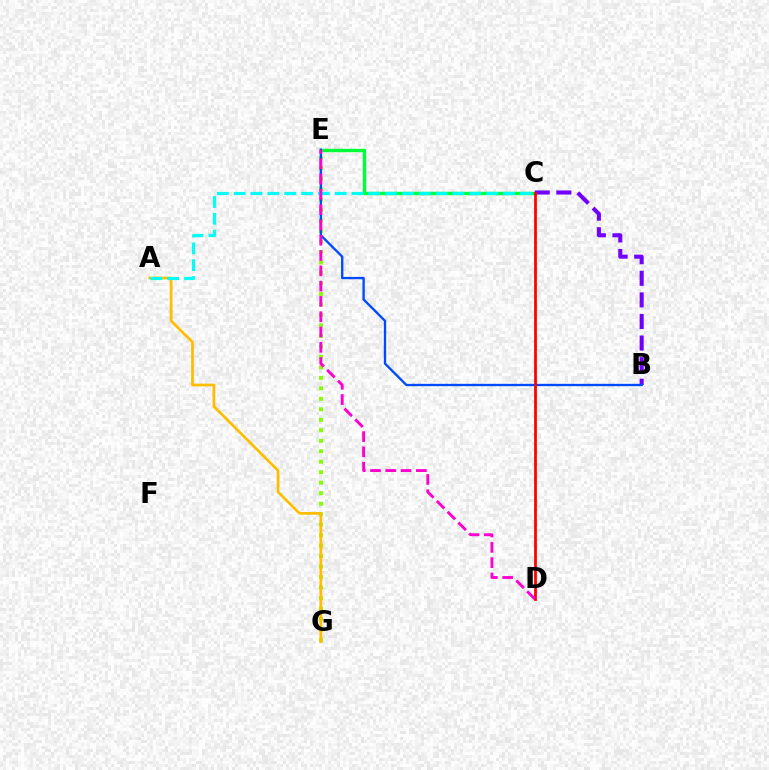{('C', 'E'): [{'color': '#00ff39', 'line_style': 'solid', 'thickness': 2.46}], ('B', 'C'): [{'color': '#7200ff', 'line_style': 'dashed', 'thickness': 2.93}], ('E', 'G'): [{'color': '#84ff00', 'line_style': 'dotted', 'thickness': 2.85}], ('B', 'E'): [{'color': '#004bff', 'line_style': 'solid', 'thickness': 1.68}], ('A', 'G'): [{'color': '#ffbd00', 'line_style': 'solid', 'thickness': 1.97}], ('A', 'C'): [{'color': '#00fff6', 'line_style': 'dashed', 'thickness': 2.29}], ('C', 'D'): [{'color': '#ff0000', 'line_style': 'solid', 'thickness': 1.98}], ('D', 'E'): [{'color': '#ff00cf', 'line_style': 'dashed', 'thickness': 2.08}]}